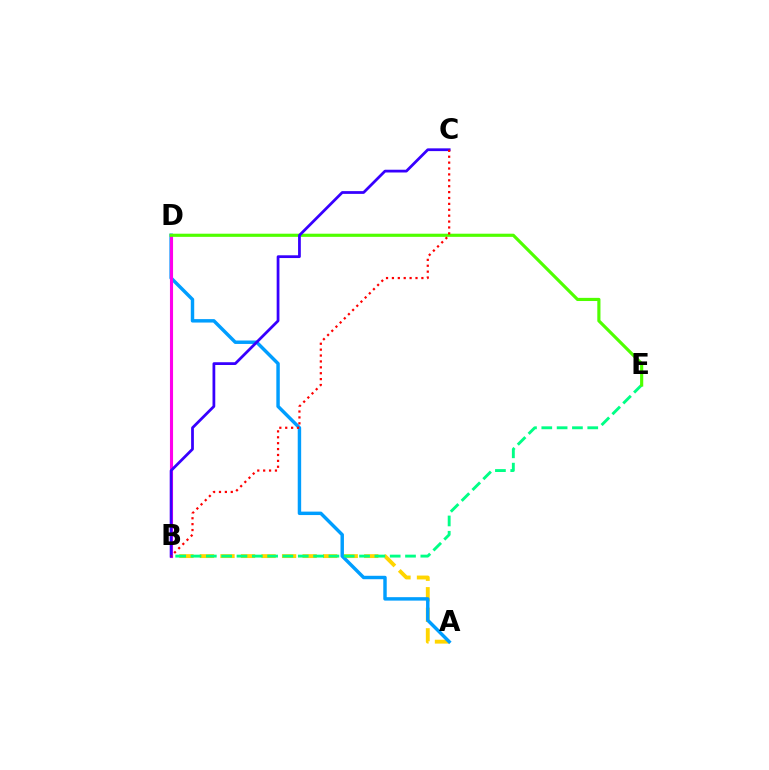{('A', 'B'): [{'color': '#ffd500', 'line_style': 'dashed', 'thickness': 2.79}], ('A', 'D'): [{'color': '#009eff', 'line_style': 'solid', 'thickness': 2.48}], ('B', 'D'): [{'color': '#ff00ed', 'line_style': 'solid', 'thickness': 2.23}], ('B', 'E'): [{'color': '#00ff86', 'line_style': 'dashed', 'thickness': 2.08}], ('D', 'E'): [{'color': '#4fff00', 'line_style': 'solid', 'thickness': 2.27}], ('B', 'C'): [{'color': '#3700ff', 'line_style': 'solid', 'thickness': 1.99}, {'color': '#ff0000', 'line_style': 'dotted', 'thickness': 1.6}]}